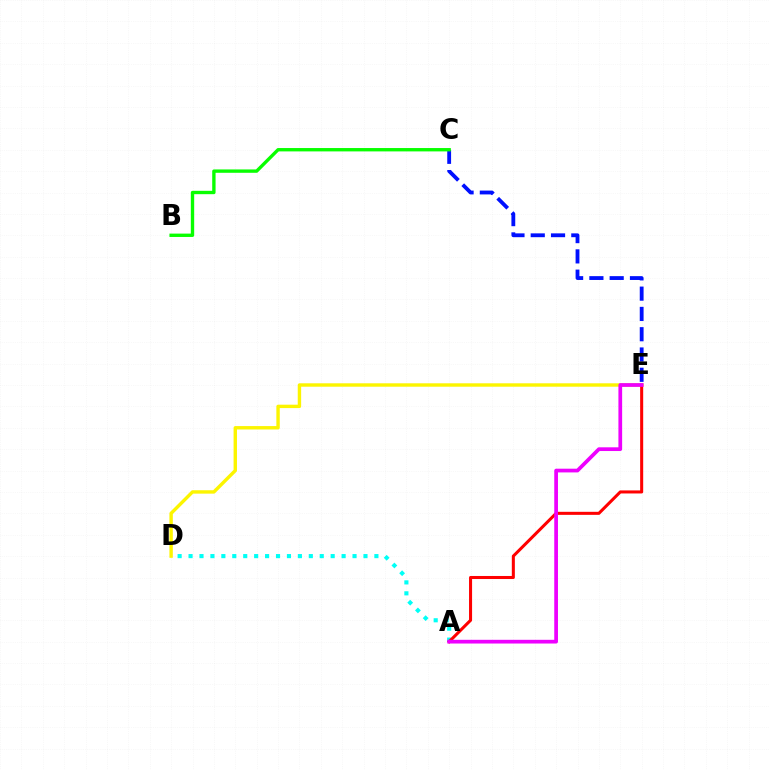{('D', 'E'): [{'color': '#fcf500', 'line_style': 'solid', 'thickness': 2.45}], ('A', 'D'): [{'color': '#00fff6', 'line_style': 'dotted', 'thickness': 2.97}], ('C', 'E'): [{'color': '#0010ff', 'line_style': 'dashed', 'thickness': 2.76}], ('A', 'E'): [{'color': '#ff0000', 'line_style': 'solid', 'thickness': 2.19}, {'color': '#ee00ff', 'line_style': 'solid', 'thickness': 2.68}], ('B', 'C'): [{'color': '#08ff00', 'line_style': 'solid', 'thickness': 2.42}]}